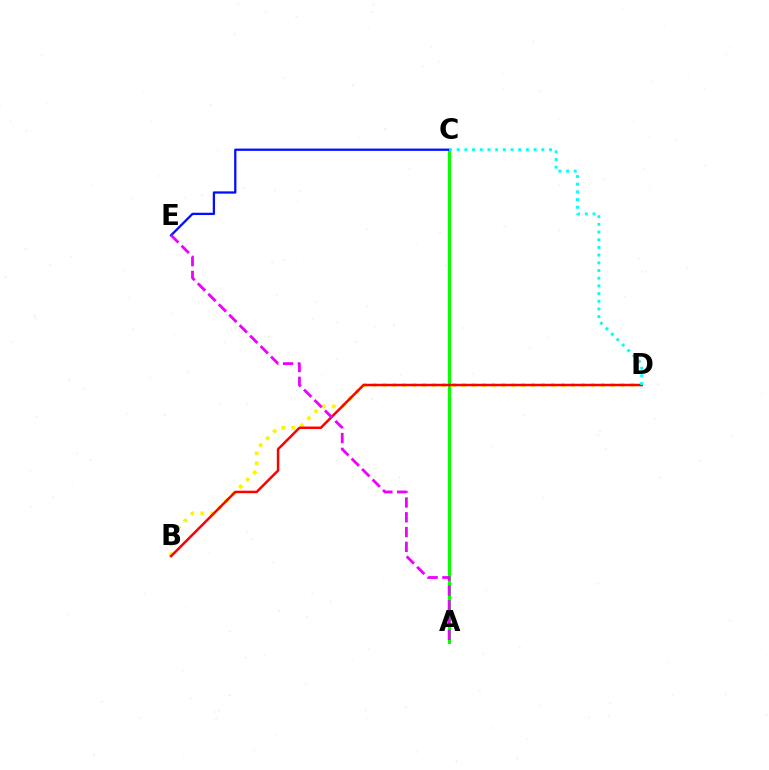{('A', 'C'): [{'color': '#08ff00', 'line_style': 'solid', 'thickness': 2.25}], ('C', 'E'): [{'color': '#0010ff', 'line_style': 'solid', 'thickness': 1.64}], ('B', 'D'): [{'color': '#fcf500', 'line_style': 'dotted', 'thickness': 2.69}, {'color': '#ff0000', 'line_style': 'solid', 'thickness': 1.8}], ('A', 'E'): [{'color': '#ee00ff', 'line_style': 'dashed', 'thickness': 2.01}], ('C', 'D'): [{'color': '#00fff6', 'line_style': 'dotted', 'thickness': 2.09}]}